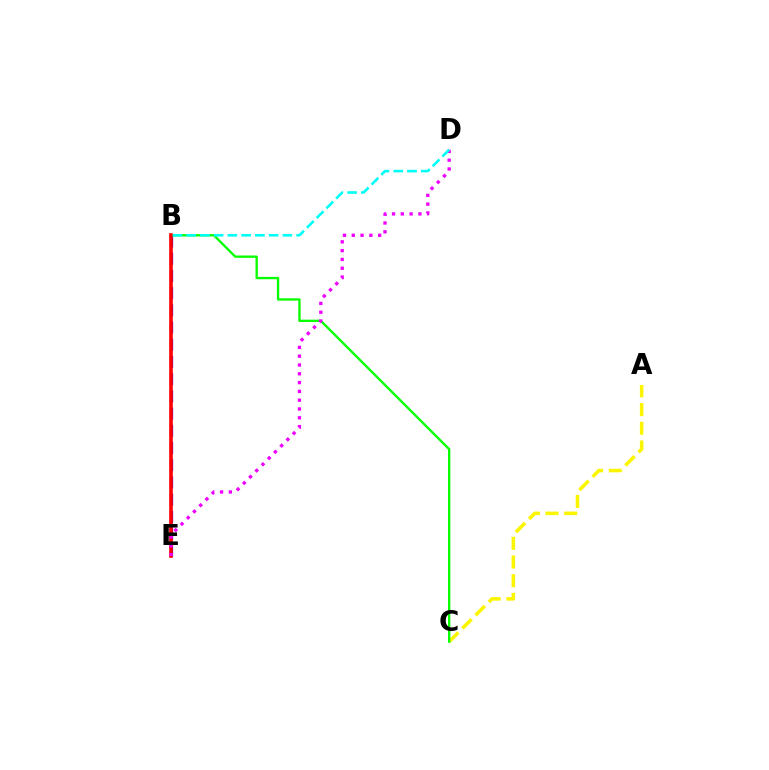{('A', 'C'): [{'color': '#fcf500', 'line_style': 'dashed', 'thickness': 2.54}], ('B', 'E'): [{'color': '#0010ff', 'line_style': 'dashed', 'thickness': 2.34}, {'color': '#ff0000', 'line_style': 'solid', 'thickness': 2.6}], ('B', 'C'): [{'color': '#08ff00', 'line_style': 'solid', 'thickness': 1.69}], ('D', 'E'): [{'color': '#ee00ff', 'line_style': 'dotted', 'thickness': 2.39}], ('B', 'D'): [{'color': '#00fff6', 'line_style': 'dashed', 'thickness': 1.87}]}